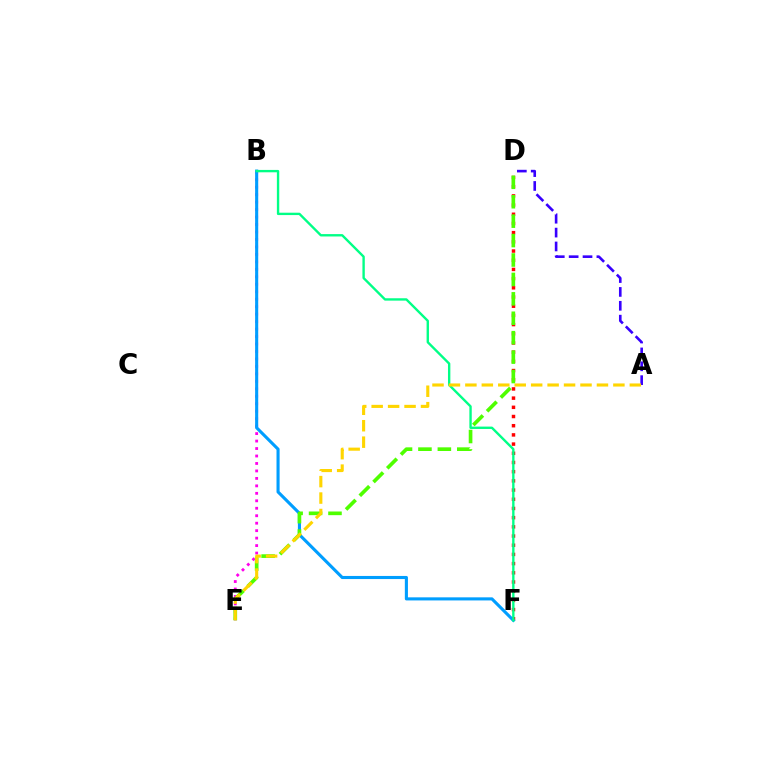{('B', 'E'): [{'color': '#ff00ed', 'line_style': 'dotted', 'thickness': 2.03}], ('D', 'F'): [{'color': '#ff0000', 'line_style': 'dotted', 'thickness': 2.5}], ('B', 'F'): [{'color': '#009eff', 'line_style': 'solid', 'thickness': 2.23}, {'color': '#00ff86', 'line_style': 'solid', 'thickness': 1.71}], ('A', 'D'): [{'color': '#3700ff', 'line_style': 'dashed', 'thickness': 1.88}], ('D', 'E'): [{'color': '#4fff00', 'line_style': 'dashed', 'thickness': 2.64}], ('A', 'E'): [{'color': '#ffd500', 'line_style': 'dashed', 'thickness': 2.23}]}